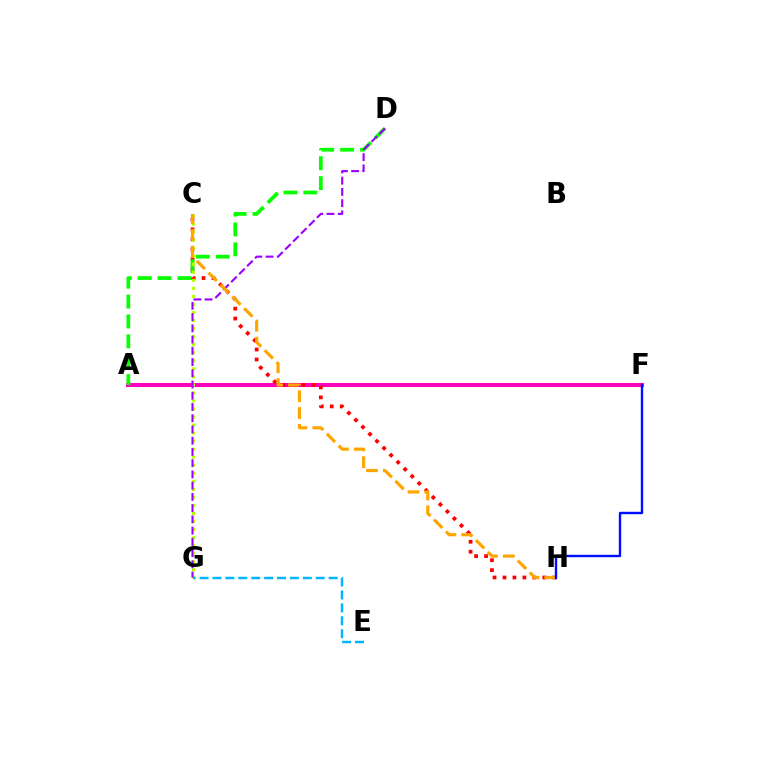{('A', 'F'): [{'color': '#00ff9d', 'line_style': 'dashed', 'thickness': 2.11}, {'color': '#ff00bd', 'line_style': 'solid', 'thickness': 2.92}], ('C', 'H'): [{'color': '#ff0000', 'line_style': 'dotted', 'thickness': 2.7}, {'color': '#ffa500', 'line_style': 'dashed', 'thickness': 2.28}], ('A', 'D'): [{'color': '#08ff00', 'line_style': 'dashed', 'thickness': 2.7}], ('C', 'G'): [{'color': '#b3ff00', 'line_style': 'dotted', 'thickness': 2.18}], ('E', 'G'): [{'color': '#00b5ff', 'line_style': 'dashed', 'thickness': 1.75}], ('D', 'G'): [{'color': '#9b00ff', 'line_style': 'dashed', 'thickness': 1.53}], ('F', 'H'): [{'color': '#0010ff', 'line_style': 'solid', 'thickness': 1.73}]}